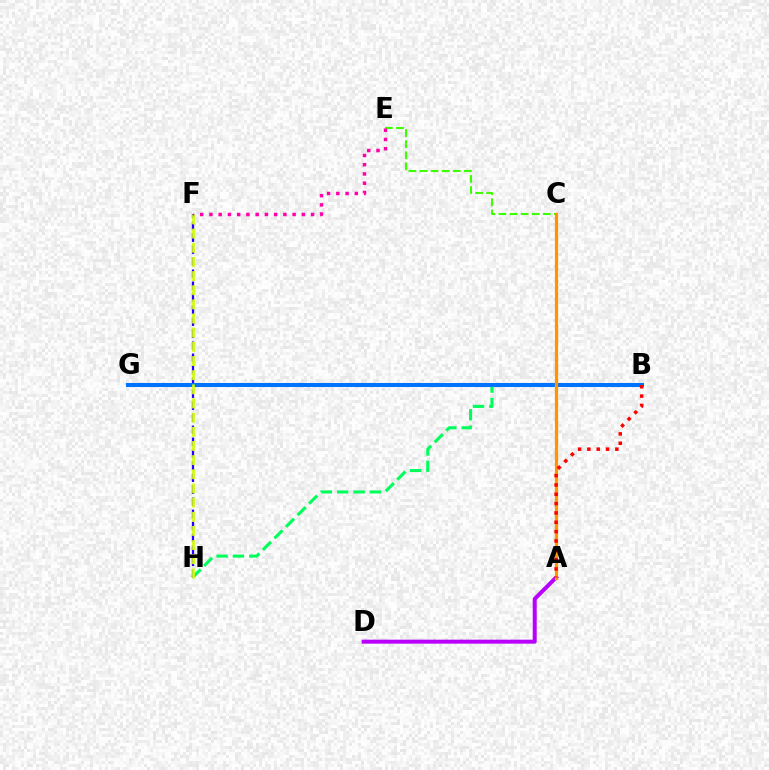{('B', 'G'): [{'color': '#00fff6', 'line_style': 'solid', 'thickness': 1.98}, {'color': '#0074ff', 'line_style': 'solid', 'thickness': 2.92}], ('A', 'D'): [{'color': '#b900ff', 'line_style': 'solid', 'thickness': 2.87}], ('B', 'H'): [{'color': '#00ff5c', 'line_style': 'dashed', 'thickness': 2.22}], ('F', 'H'): [{'color': '#2500ff', 'line_style': 'dashed', 'thickness': 1.63}, {'color': '#d1ff00', 'line_style': 'dashed', 'thickness': 1.92}], ('C', 'E'): [{'color': '#3dff00', 'line_style': 'dashed', 'thickness': 1.51}], ('A', 'C'): [{'color': '#ff9400', 'line_style': 'solid', 'thickness': 2.33}], ('E', 'F'): [{'color': '#ff00ac', 'line_style': 'dotted', 'thickness': 2.51}], ('A', 'B'): [{'color': '#ff0000', 'line_style': 'dotted', 'thickness': 2.54}]}